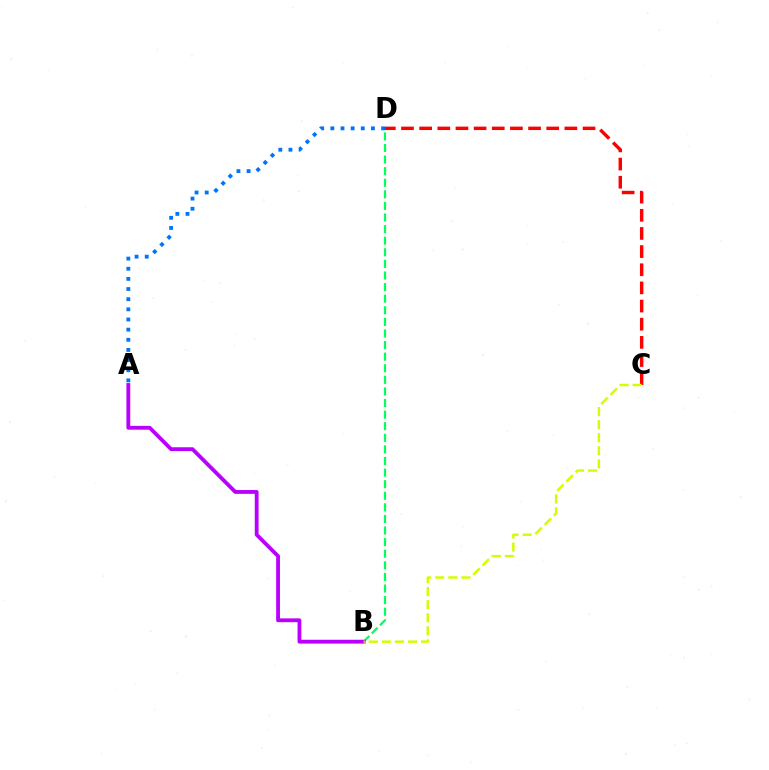{('B', 'D'): [{'color': '#00ff5c', 'line_style': 'dashed', 'thickness': 1.57}], ('A', 'B'): [{'color': '#b900ff', 'line_style': 'solid', 'thickness': 2.76}], ('A', 'D'): [{'color': '#0074ff', 'line_style': 'dotted', 'thickness': 2.76}], ('C', 'D'): [{'color': '#ff0000', 'line_style': 'dashed', 'thickness': 2.47}], ('B', 'C'): [{'color': '#d1ff00', 'line_style': 'dashed', 'thickness': 1.78}]}